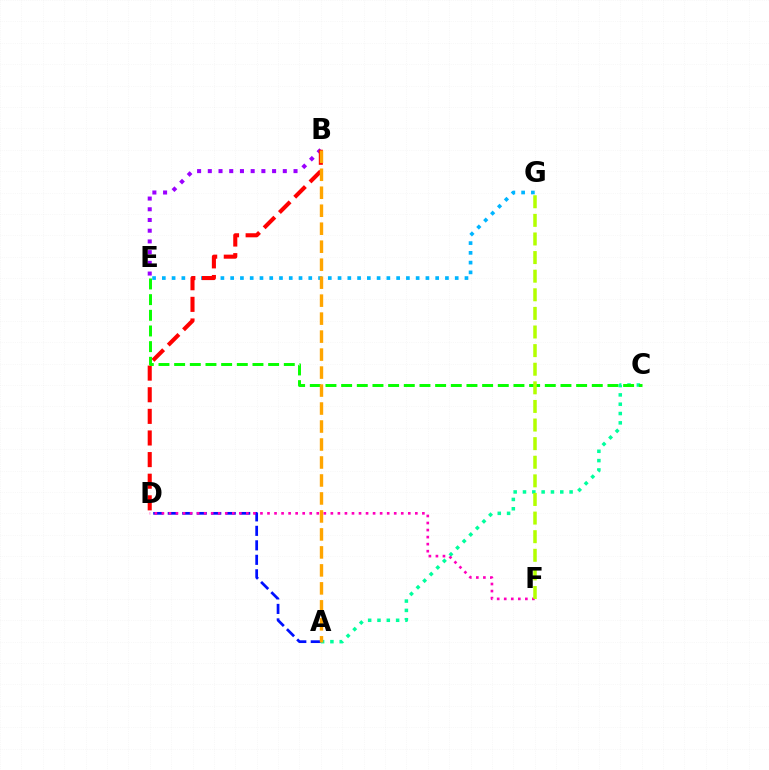{('B', 'E'): [{'color': '#9b00ff', 'line_style': 'dotted', 'thickness': 2.91}], ('E', 'G'): [{'color': '#00b5ff', 'line_style': 'dotted', 'thickness': 2.65}], ('A', 'D'): [{'color': '#0010ff', 'line_style': 'dashed', 'thickness': 1.97}], ('A', 'C'): [{'color': '#00ff9d', 'line_style': 'dotted', 'thickness': 2.53}], ('B', 'D'): [{'color': '#ff0000', 'line_style': 'dashed', 'thickness': 2.94}], ('C', 'E'): [{'color': '#08ff00', 'line_style': 'dashed', 'thickness': 2.13}], ('D', 'F'): [{'color': '#ff00bd', 'line_style': 'dotted', 'thickness': 1.91}], ('A', 'B'): [{'color': '#ffa500', 'line_style': 'dashed', 'thickness': 2.44}], ('F', 'G'): [{'color': '#b3ff00', 'line_style': 'dashed', 'thickness': 2.53}]}